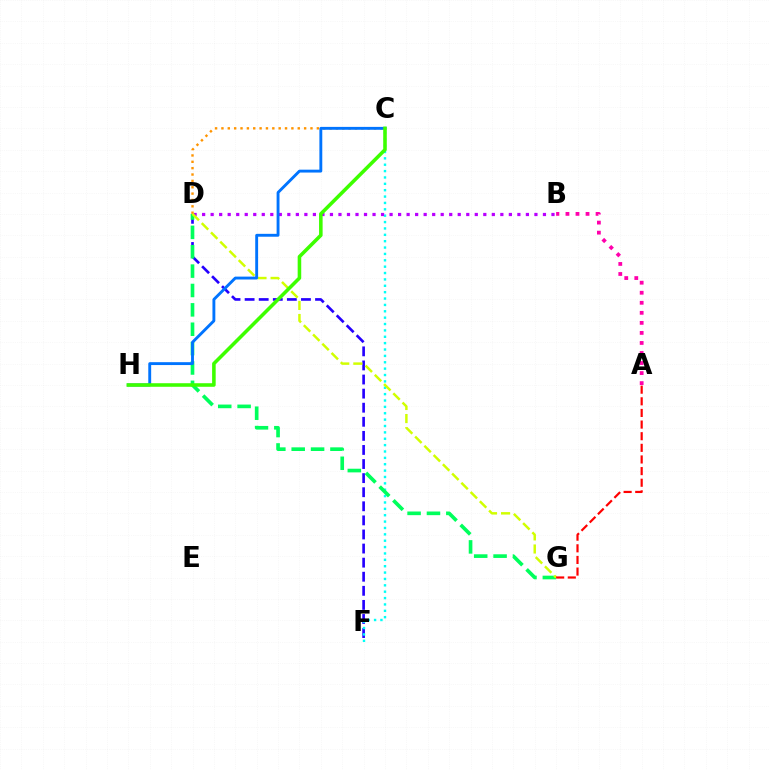{('D', 'F'): [{'color': '#2500ff', 'line_style': 'dashed', 'thickness': 1.91}], ('C', 'F'): [{'color': '#00fff6', 'line_style': 'dotted', 'thickness': 1.73}], ('D', 'G'): [{'color': '#00ff5c', 'line_style': 'dashed', 'thickness': 2.63}, {'color': '#d1ff00', 'line_style': 'dashed', 'thickness': 1.78}], ('B', 'D'): [{'color': '#b900ff', 'line_style': 'dotted', 'thickness': 2.32}], ('C', 'D'): [{'color': '#ff9400', 'line_style': 'dotted', 'thickness': 1.73}], ('C', 'H'): [{'color': '#0074ff', 'line_style': 'solid', 'thickness': 2.07}, {'color': '#3dff00', 'line_style': 'solid', 'thickness': 2.57}], ('A', 'B'): [{'color': '#ff00ac', 'line_style': 'dotted', 'thickness': 2.73}], ('A', 'G'): [{'color': '#ff0000', 'line_style': 'dashed', 'thickness': 1.58}]}